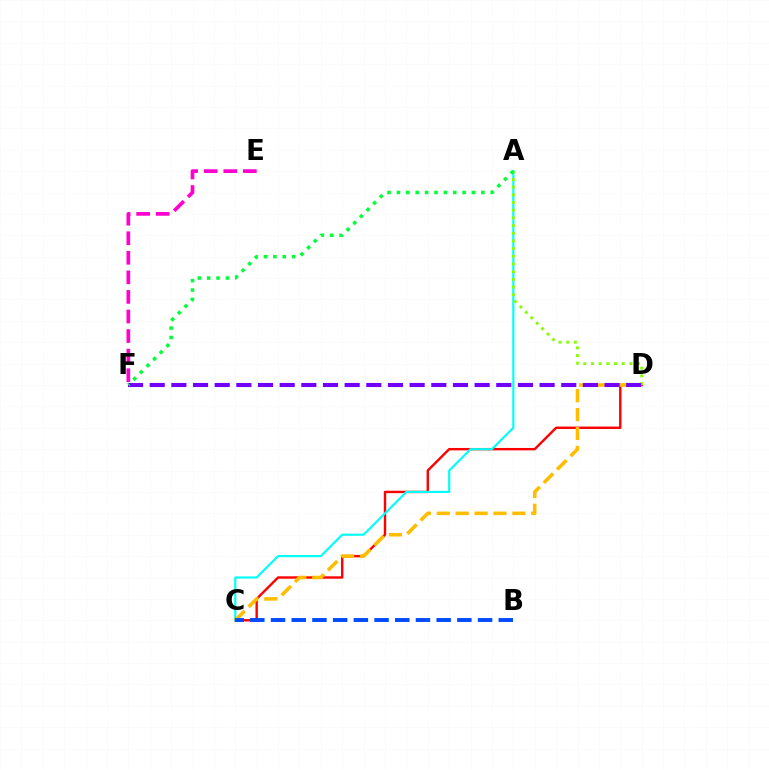{('C', 'D'): [{'color': '#ff0000', 'line_style': 'solid', 'thickness': 1.73}, {'color': '#ffbd00', 'line_style': 'dashed', 'thickness': 2.57}], ('A', 'C'): [{'color': '#00fff6', 'line_style': 'solid', 'thickness': 1.56}], ('A', 'D'): [{'color': '#84ff00', 'line_style': 'dotted', 'thickness': 2.09}], ('E', 'F'): [{'color': '#ff00cf', 'line_style': 'dashed', 'thickness': 2.66}], ('D', 'F'): [{'color': '#7200ff', 'line_style': 'dashed', 'thickness': 2.94}], ('A', 'F'): [{'color': '#00ff39', 'line_style': 'dotted', 'thickness': 2.55}], ('B', 'C'): [{'color': '#004bff', 'line_style': 'dashed', 'thickness': 2.81}]}